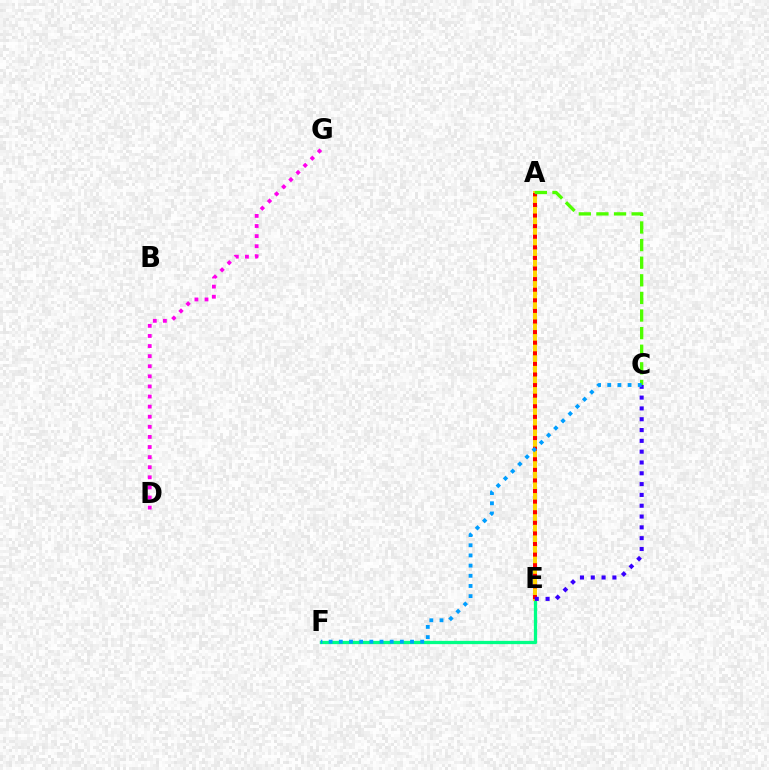{('E', 'F'): [{'color': '#00ff86', 'line_style': 'solid', 'thickness': 2.36}], ('A', 'E'): [{'color': '#ffd500', 'line_style': 'solid', 'thickness': 2.87}, {'color': '#ff0000', 'line_style': 'dotted', 'thickness': 2.88}], ('D', 'G'): [{'color': '#ff00ed', 'line_style': 'dotted', 'thickness': 2.74}], ('A', 'C'): [{'color': '#4fff00', 'line_style': 'dashed', 'thickness': 2.39}], ('C', 'E'): [{'color': '#3700ff', 'line_style': 'dotted', 'thickness': 2.94}], ('C', 'F'): [{'color': '#009eff', 'line_style': 'dotted', 'thickness': 2.76}]}